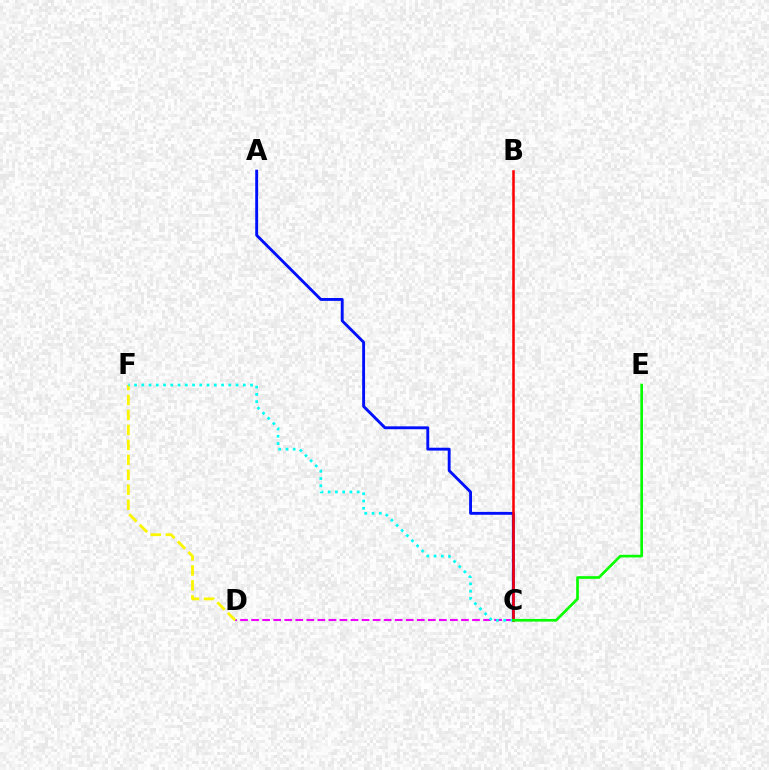{('C', 'D'): [{'color': '#ee00ff', 'line_style': 'dashed', 'thickness': 1.5}], ('D', 'F'): [{'color': '#fcf500', 'line_style': 'dashed', 'thickness': 2.03}], ('A', 'C'): [{'color': '#0010ff', 'line_style': 'solid', 'thickness': 2.07}], ('C', 'F'): [{'color': '#00fff6', 'line_style': 'dotted', 'thickness': 1.97}], ('B', 'C'): [{'color': '#ff0000', 'line_style': 'solid', 'thickness': 1.83}], ('C', 'E'): [{'color': '#08ff00', 'line_style': 'solid', 'thickness': 1.92}]}